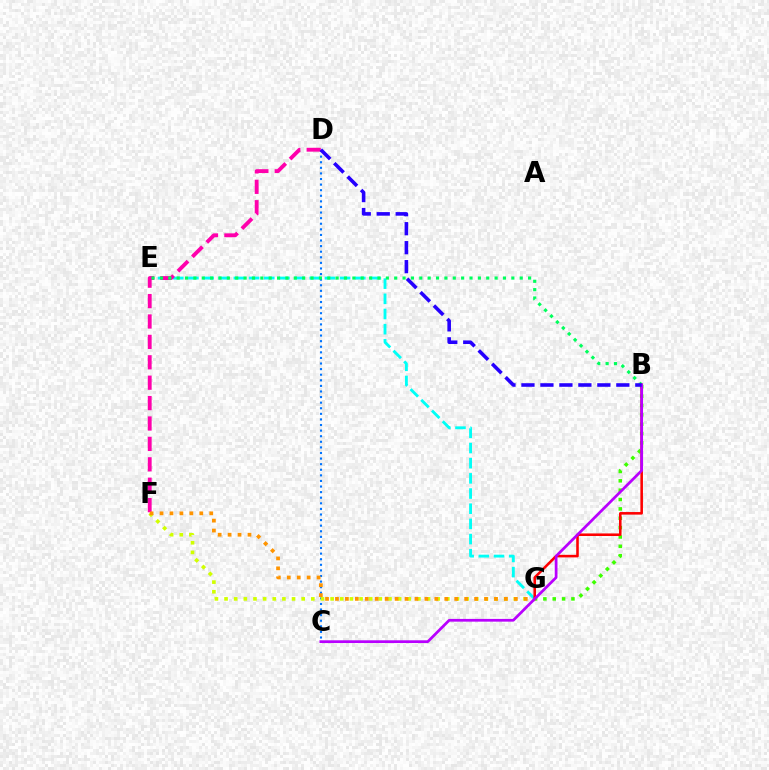{('C', 'D'): [{'color': '#0074ff', 'line_style': 'dotted', 'thickness': 1.52}], ('F', 'G'): [{'color': '#d1ff00', 'line_style': 'dotted', 'thickness': 2.62}, {'color': '#ff9400', 'line_style': 'dotted', 'thickness': 2.7}], ('B', 'G'): [{'color': '#3dff00', 'line_style': 'dotted', 'thickness': 2.54}, {'color': '#ff0000', 'line_style': 'solid', 'thickness': 1.85}], ('E', 'G'): [{'color': '#00fff6', 'line_style': 'dashed', 'thickness': 2.06}], ('D', 'F'): [{'color': '#ff00ac', 'line_style': 'dashed', 'thickness': 2.77}], ('B', 'E'): [{'color': '#00ff5c', 'line_style': 'dotted', 'thickness': 2.27}], ('B', 'C'): [{'color': '#b900ff', 'line_style': 'solid', 'thickness': 1.97}], ('B', 'D'): [{'color': '#2500ff', 'line_style': 'dashed', 'thickness': 2.58}]}